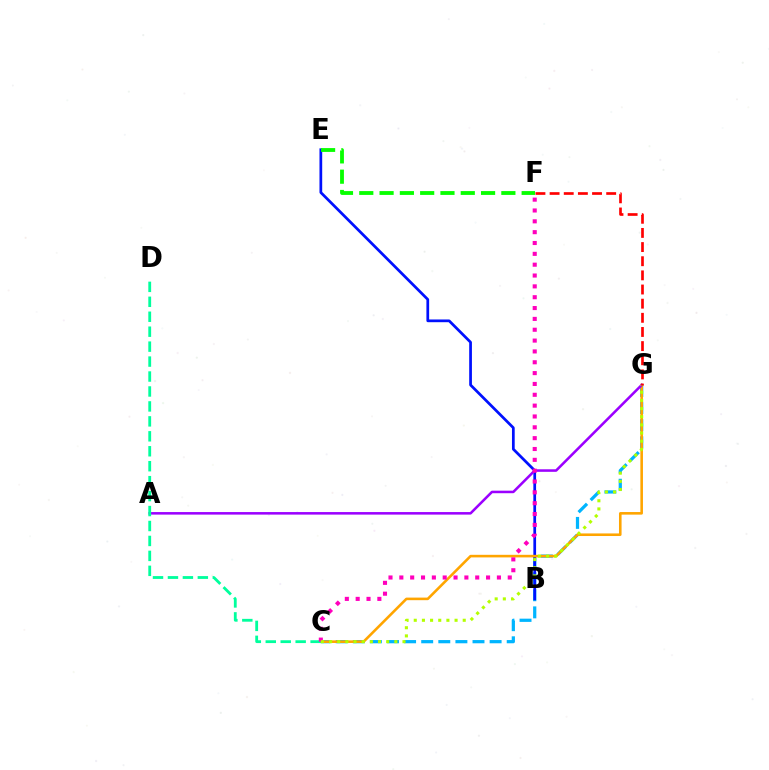{('C', 'G'): [{'color': '#00b5ff', 'line_style': 'dashed', 'thickness': 2.32}, {'color': '#ffa500', 'line_style': 'solid', 'thickness': 1.86}, {'color': '#b3ff00', 'line_style': 'dotted', 'thickness': 2.22}], ('B', 'E'): [{'color': '#0010ff', 'line_style': 'solid', 'thickness': 1.96}], ('A', 'G'): [{'color': '#9b00ff', 'line_style': 'solid', 'thickness': 1.83}], ('C', 'D'): [{'color': '#00ff9d', 'line_style': 'dashed', 'thickness': 2.03}], ('E', 'F'): [{'color': '#08ff00', 'line_style': 'dashed', 'thickness': 2.76}], ('C', 'F'): [{'color': '#ff00bd', 'line_style': 'dotted', 'thickness': 2.95}], ('F', 'G'): [{'color': '#ff0000', 'line_style': 'dashed', 'thickness': 1.92}]}